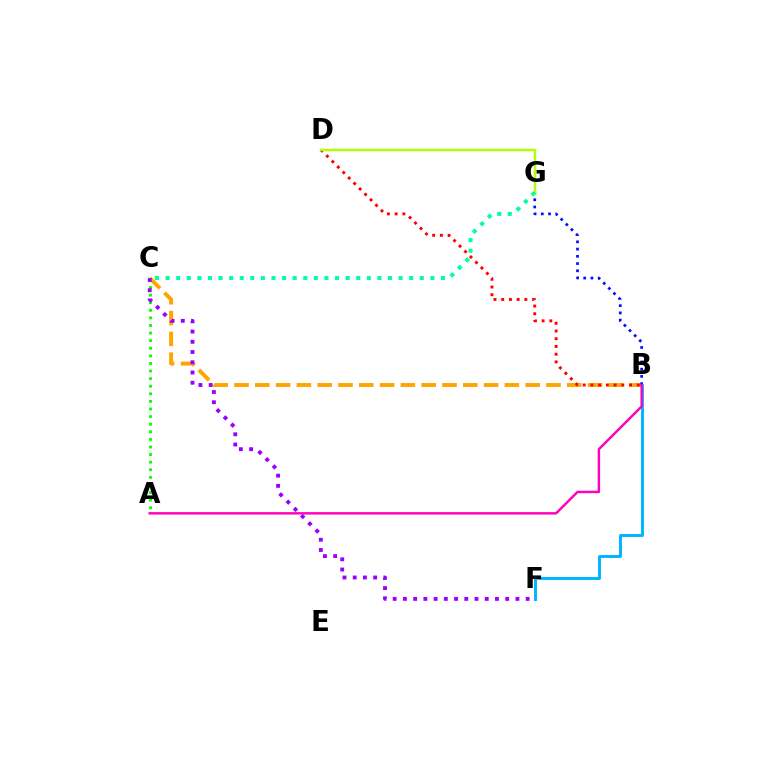{('B', 'C'): [{'color': '#ffa500', 'line_style': 'dashed', 'thickness': 2.83}], ('B', 'G'): [{'color': '#0010ff', 'line_style': 'dotted', 'thickness': 1.97}], ('A', 'C'): [{'color': '#08ff00', 'line_style': 'dotted', 'thickness': 2.06}], ('B', 'F'): [{'color': '#00b5ff', 'line_style': 'solid', 'thickness': 2.11}], ('B', 'D'): [{'color': '#ff0000', 'line_style': 'dotted', 'thickness': 2.1}], ('C', 'F'): [{'color': '#9b00ff', 'line_style': 'dotted', 'thickness': 2.78}], ('D', 'G'): [{'color': '#b3ff00', 'line_style': 'solid', 'thickness': 1.78}], ('C', 'G'): [{'color': '#00ff9d', 'line_style': 'dotted', 'thickness': 2.88}], ('A', 'B'): [{'color': '#ff00bd', 'line_style': 'solid', 'thickness': 1.76}]}